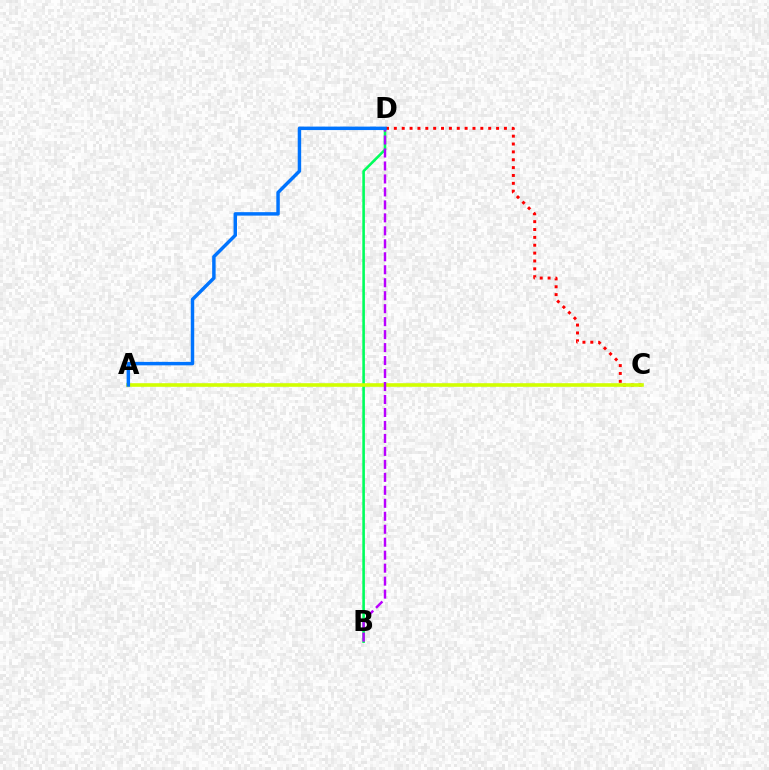{('B', 'D'): [{'color': '#00ff5c', 'line_style': 'solid', 'thickness': 1.87}, {'color': '#b900ff', 'line_style': 'dashed', 'thickness': 1.76}], ('C', 'D'): [{'color': '#ff0000', 'line_style': 'dotted', 'thickness': 2.14}], ('A', 'C'): [{'color': '#d1ff00', 'line_style': 'solid', 'thickness': 2.59}], ('A', 'D'): [{'color': '#0074ff', 'line_style': 'solid', 'thickness': 2.49}]}